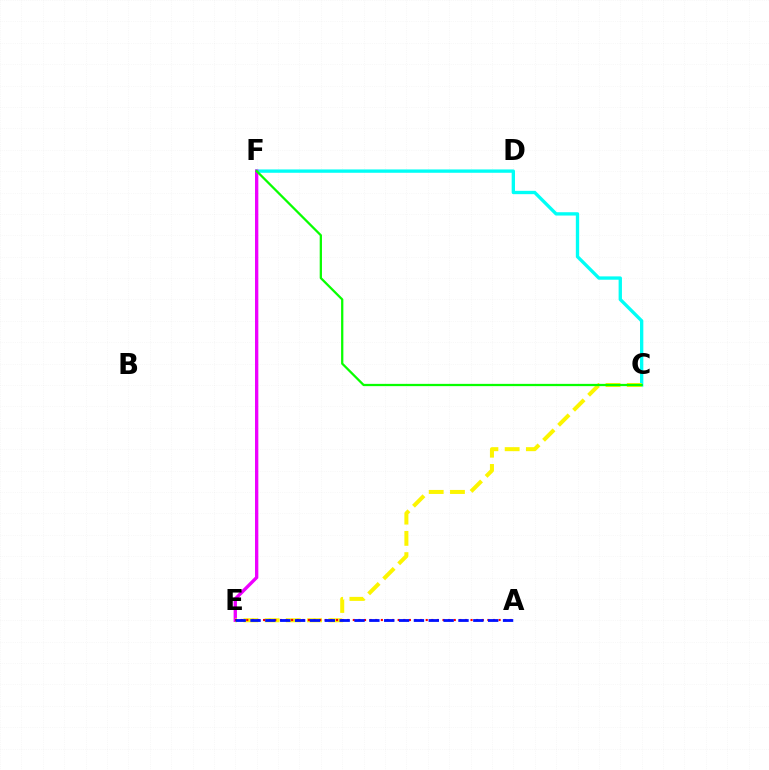{('C', 'F'): [{'color': '#00fff6', 'line_style': 'solid', 'thickness': 2.4}, {'color': '#08ff00', 'line_style': 'solid', 'thickness': 1.63}], ('E', 'F'): [{'color': '#ee00ff', 'line_style': 'solid', 'thickness': 2.41}], ('C', 'E'): [{'color': '#fcf500', 'line_style': 'dashed', 'thickness': 2.89}], ('A', 'E'): [{'color': '#ff0000', 'line_style': 'dotted', 'thickness': 1.52}, {'color': '#0010ff', 'line_style': 'dashed', 'thickness': 2.02}]}